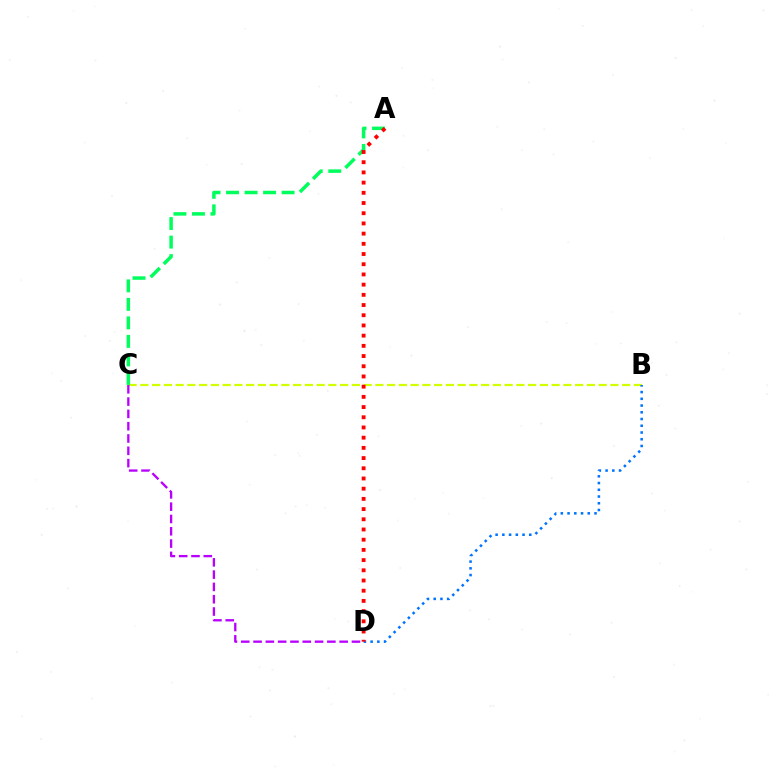{('B', 'C'): [{'color': '#d1ff00', 'line_style': 'dashed', 'thickness': 1.6}], ('A', 'C'): [{'color': '#00ff5c', 'line_style': 'dashed', 'thickness': 2.51}], ('B', 'D'): [{'color': '#0074ff', 'line_style': 'dotted', 'thickness': 1.83}], ('C', 'D'): [{'color': '#b900ff', 'line_style': 'dashed', 'thickness': 1.67}], ('A', 'D'): [{'color': '#ff0000', 'line_style': 'dotted', 'thickness': 2.77}]}